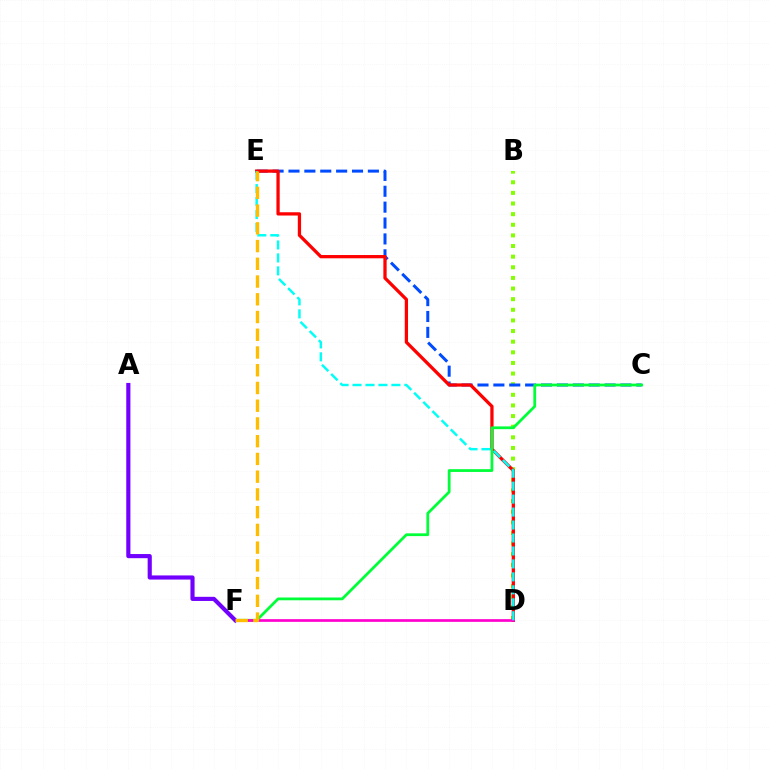{('B', 'D'): [{'color': '#84ff00', 'line_style': 'dotted', 'thickness': 2.89}], ('C', 'E'): [{'color': '#004bff', 'line_style': 'dashed', 'thickness': 2.16}], ('D', 'E'): [{'color': '#ff0000', 'line_style': 'solid', 'thickness': 2.35}, {'color': '#00fff6', 'line_style': 'dashed', 'thickness': 1.76}], ('C', 'F'): [{'color': '#00ff39', 'line_style': 'solid', 'thickness': 2.0}], ('D', 'F'): [{'color': '#ff00cf', 'line_style': 'solid', 'thickness': 1.94}], ('A', 'F'): [{'color': '#7200ff', 'line_style': 'solid', 'thickness': 2.98}], ('E', 'F'): [{'color': '#ffbd00', 'line_style': 'dashed', 'thickness': 2.41}]}